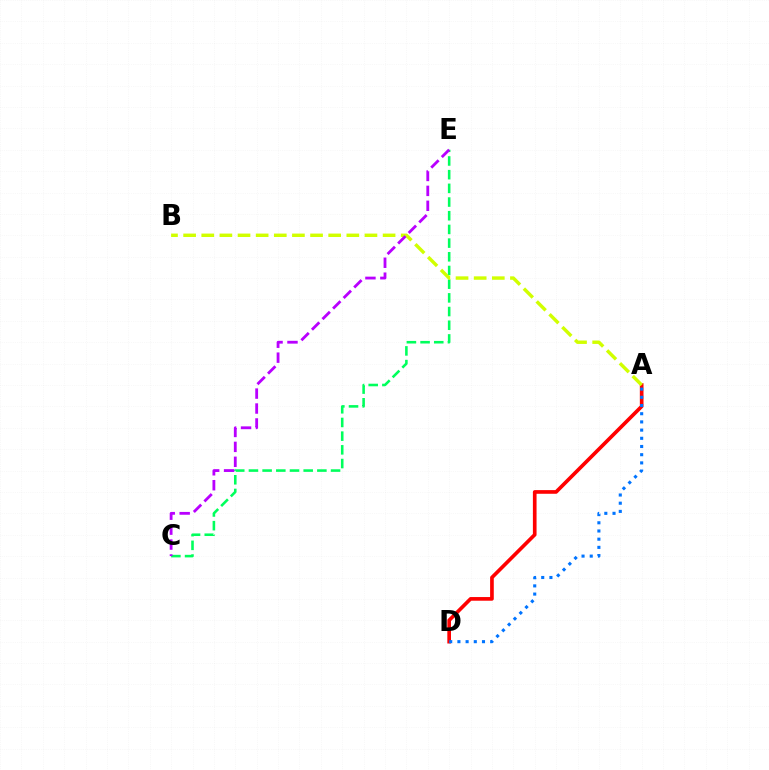{('A', 'D'): [{'color': '#ff0000', 'line_style': 'solid', 'thickness': 2.64}, {'color': '#0074ff', 'line_style': 'dotted', 'thickness': 2.23}], ('C', 'E'): [{'color': '#00ff5c', 'line_style': 'dashed', 'thickness': 1.86}, {'color': '#b900ff', 'line_style': 'dashed', 'thickness': 2.03}], ('A', 'B'): [{'color': '#d1ff00', 'line_style': 'dashed', 'thickness': 2.46}]}